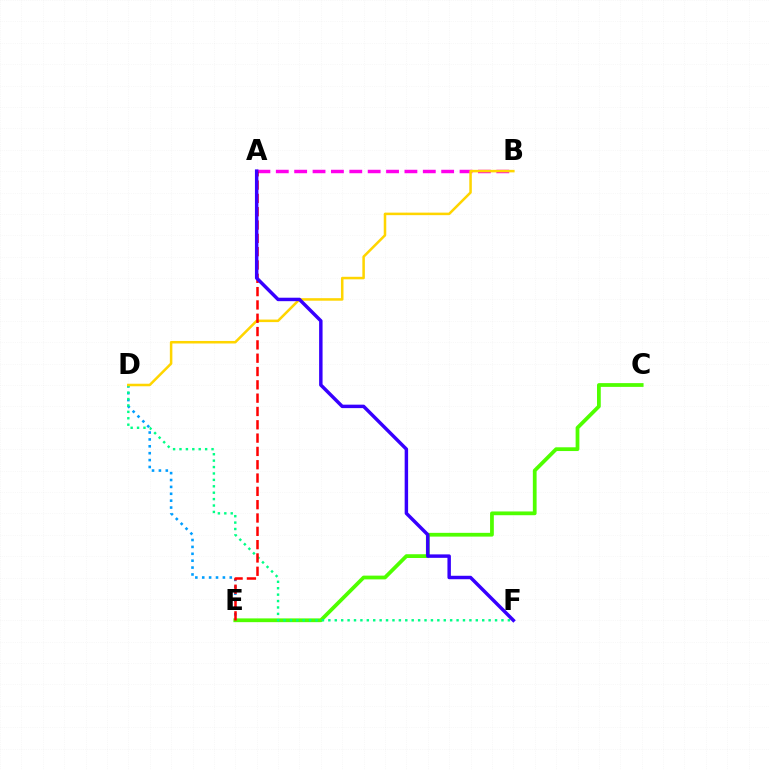{('A', 'B'): [{'color': '#ff00ed', 'line_style': 'dashed', 'thickness': 2.5}], ('D', 'E'): [{'color': '#009eff', 'line_style': 'dotted', 'thickness': 1.87}], ('C', 'E'): [{'color': '#4fff00', 'line_style': 'solid', 'thickness': 2.71}], ('D', 'F'): [{'color': '#00ff86', 'line_style': 'dotted', 'thickness': 1.74}], ('B', 'D'): [{'color': '#ffd500', 'line_style': 'solid', 'thickness': 1.82}], ('A', 'E'): [{'color': '#ff0000', 'line_style': 'dashed', 'thickness': 1.81}], ('A', 'F'): [{'color': '#3700ff', 'line_style': 'solid', 'thickness': 2.49}]}